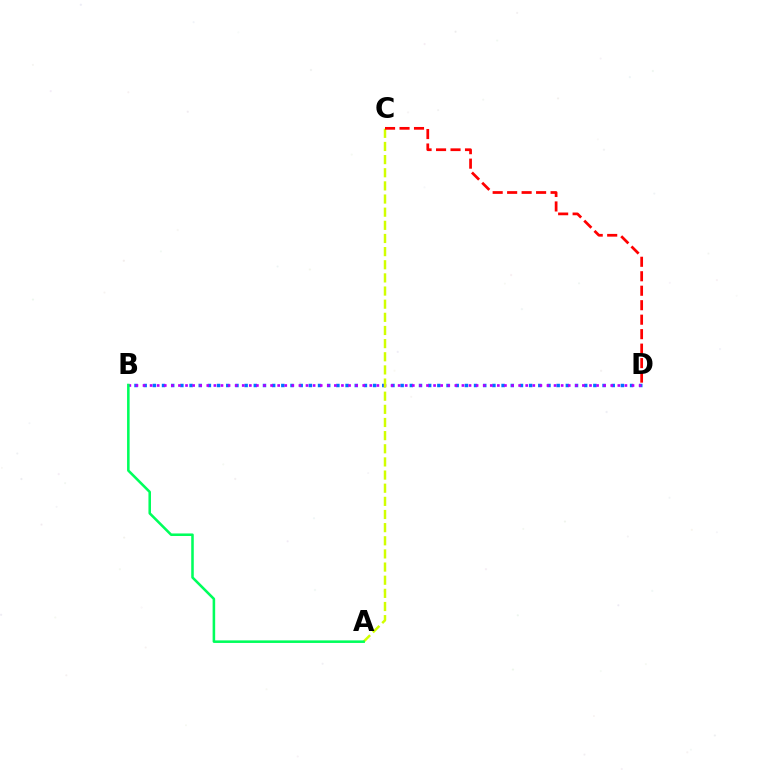{('B', 'D'): [{'color': '#0074ff', 'line_style': 'dotted', 'thickness': 2.49}, {'color': '#b900ff', 'line_style': 'dotted', 'thickness': 1.93}], ('A', 'C'): [{'color': '#d1ff00', 'line_style': 'dashed', 'thickness': 1.79}], ('C', 'D'): [{'color': '#ff0000', 'line_style': 'dashed', 'thickness': 1.97}], ('A', 'B'): [{'color': '#00ff5c', 'line_style': 'solid', 'thickness': 1.84}]}